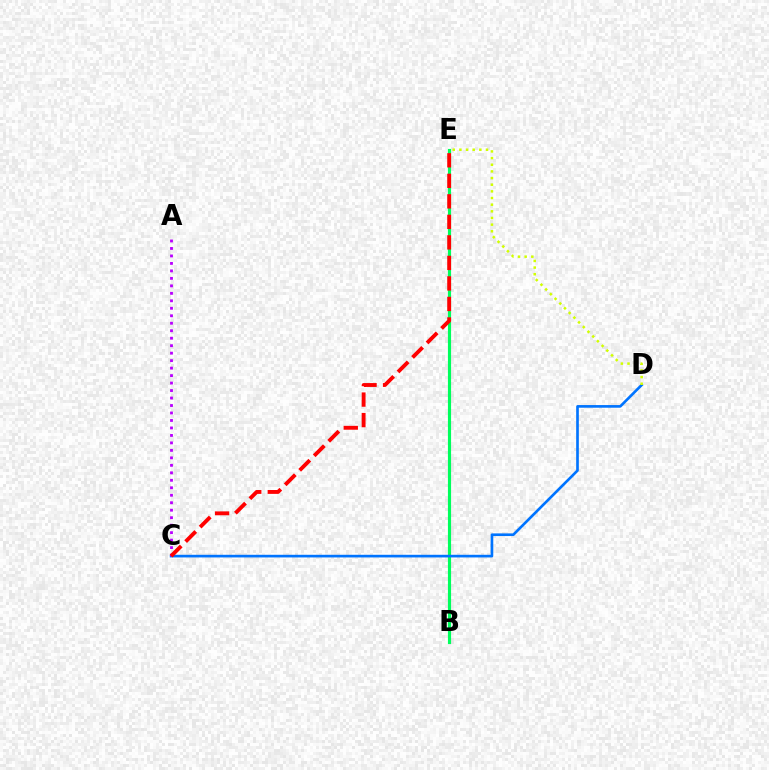{('B', 'E'): [{'color': '#00ff5c', 'line_style': 'solid', 'thickness': 2.27}], ('C', 'D'): [{'color': '#0074ff', 'line_style': 'solid', 'thickness': 1.91}], ('D', 'E'): [{'color': '#d1ff00', 'line_style': 'dotted', 'thickness': 1.81}], ('A', 'C'): [{'color': '#b900ff', 'line_style': 'dotted', 'thickness': 2.03}], ('C', 'E'): [{'color': '#ff0000', 'line_style': 'dashed', 'thickness': 2.79}]}